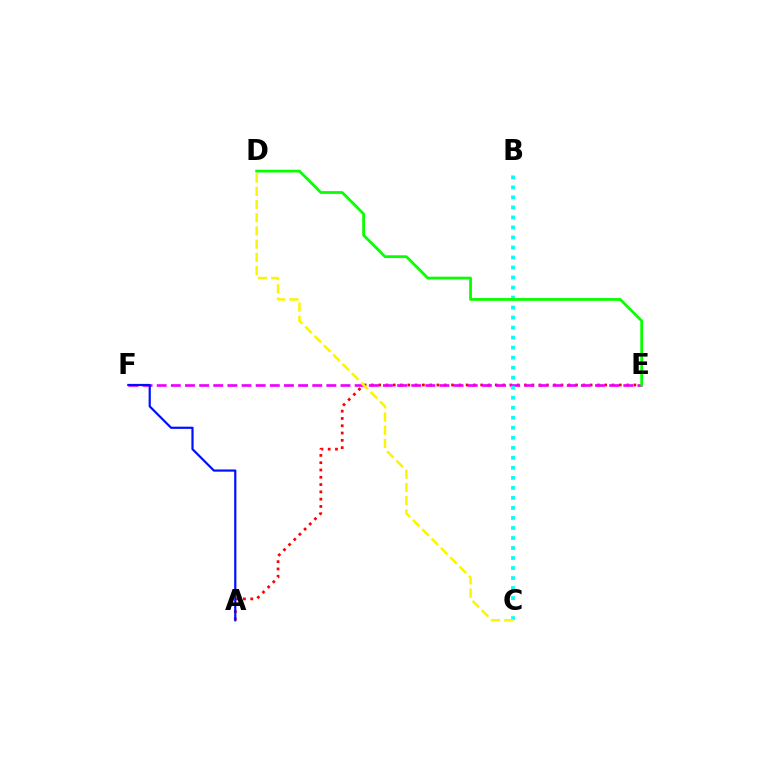{('A', 'E'): [{'color': '#ff0000', 'line_style': 'dotted', 'thickness': 1.98}], ('E', 'F'): [{'color': '#ee00ff', 'line_style': 'dashed', 'thickness': 1.92}], ('A', 'F'): [{'color': '#0010ff', 'line_style': 'solid', 'thickness': 1.59}], ('B', 'C'): [{'color': '#00fff6', 'line_style': 'dotted', 'thickness': 2.72}], ('D', 'E'): [{'color': '#08ff00', 'line_style': 'solid', 'thickness': 1.99}], ('C', 'D'): [{'color': '#fcf500', 'line_style': 'dashed', 'thickness': 1.8}]}